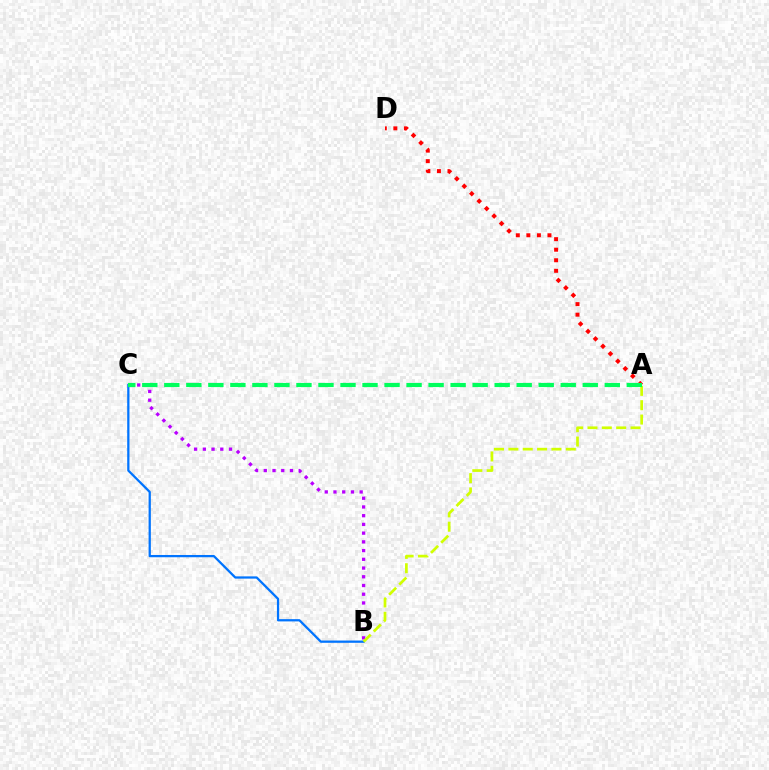{('B', 'C'): [{'color': '#0074ff', 'line_style': 'solid', 'thickness': 1.63}, {'color': '#b900ff', 'line_style': 'dotted', 'thickness': 2.37}], ('A', 'B'): [{'color': '#d1ff00', 'line_style': 'dashed', 'thickness': 1.95}], ('A', 'D'): [{'color': '#ff0000', 'line_style': 'dotted', 'thickness': 2.87}], ('A', 'C'): [{'color': '#00ff5c', 'line_style': 'dashed', 'thickness': 2.99}]}